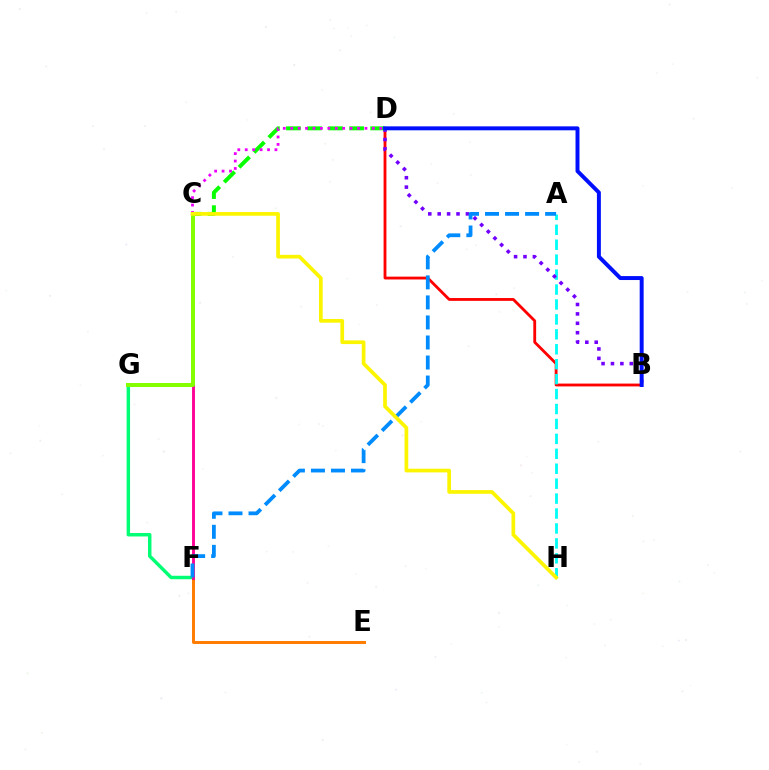{('E', 'F'): [{'color': '#ff7c00', 'line_style': 'solid', 'thickness': 2.14}], ('B', 'D'): [{'color': '#ff0000', 'line_style': 'solid', 'thickness': 2.04}, {'color': '#7200ff', 'line_style': 'dotted', 'thickness': 2.56}, {'color': '#0010ff', 'line_style': 'solid', 'thickness': 2.85}], ('A', 'H'): [{'color': '#00fff6', 'line_style': 'dashed', 'thickness': 2.03}], ('F', 'G'): [{'color': '#00ff74', 'line_style': 'solid', 'thickness': 2.49}, {'color': '#ff0094', 'line_style': 'solid', 'thickness': 2.07}], ('C', 'D'): [{'color': '#08ff00', 'line_style': 'dashed', 'thickness': 2.86}, {'color': '#ee00ff', 'line_style': 'dotted', 'thickness': 2.02}], ('C', 'G'): [{'color': '#84ff00', 'line_style': 'solid', 'thickness': 2.87}], ('A', 'F'): [{'color': '#008cff', 'line_style': 'dashed', 'thickness': 2.72}], ('C', 'H'): [{'color': '#fcf500', 'line_style': 'solid', 'thickness': 2.66}]}